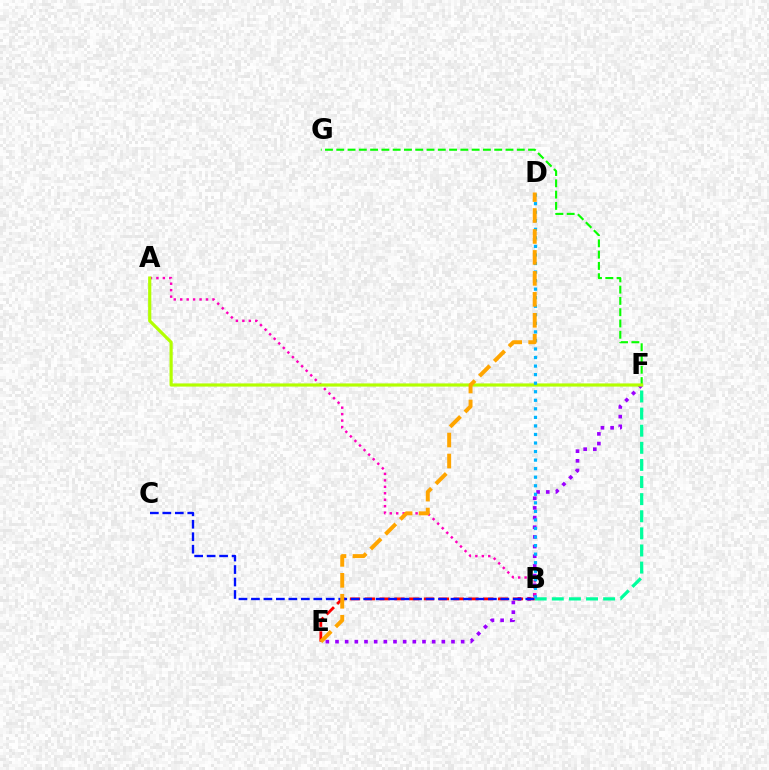{('F', 'G'): [{'color': '#08ff00', 'line_style': 'dashed', 'thickness': 1.53}], ('B', 'F'): [{'color': '#00ff9d', 'line_style': 'dashed', 'thickness': 2.32}], ('E', 'F'): [{'color': '#9b00ff', 'line_style': 'dotted', 'thickness': 2.63}], ('B', 'E'): [{'color': '#ff0000', 'line_style': 'dashed', 'thickness': 2.01}], ('A', 'B'): [{'color': '#ff00bd', 'line_style': 'dotted', 'thickness': 1.75}], ('A', 'F'): [{'color': '#b3ff00', 'line_style': 'solid', 'thickness': 2.29}], ('B', 'D'): [{'color': '#00b5ff', 'line_style': 'dotted', 'thickness': 2.32}], ('B', 'C'): [{'color': '#0010ff', 'line_style': 'dashed', 'thickness': 1.69}], ('D', 'E'): [{'color': '#ffa500', 'line_style': 'dashed', 'thickness': 2.85}]}